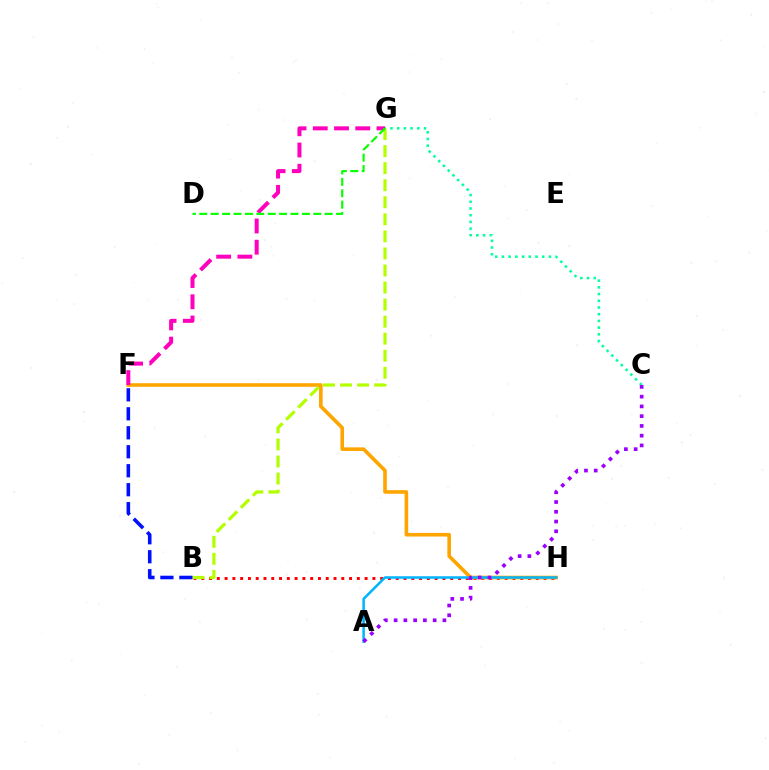{('B', 'H'): [{'color': '#ff0000', 'line_style': 'dotted', 'thickness': 2.11}], ('F', 'H'): [{'color': '#ffa500', 'line_style': 'solid', 'thickness': 2.6}], ('F', 'G'): [{'color': '#ff00bd', 'line_style': 'dashed', 'thickness': 2.89}], ('A', 'H'): [{'color': '#00b5ff', 'line_style': 'solid', 'thickness': 1.82}], ('C', 'G'): [{'color': '#00ff9d', 'line_style': 'dotted', 'thickness': 1.82}], ('B', 'G'): [{'color': '#b3ff00', 'line_style': 'dashed', 'thickness': 2.32}], ('B', 'F'): [{'color': '#0010ff', 'line_style': 'dashed', 'thickness': 2.58}], ('D', 'G'): [{'color': '#08ff00', 'line_style': 'dashed', 'thickness': 1.55}], ('A', 'C'): [{'color': '#9b00ff', 'line_style': 'dotted', 'thickness': 2.65}]}